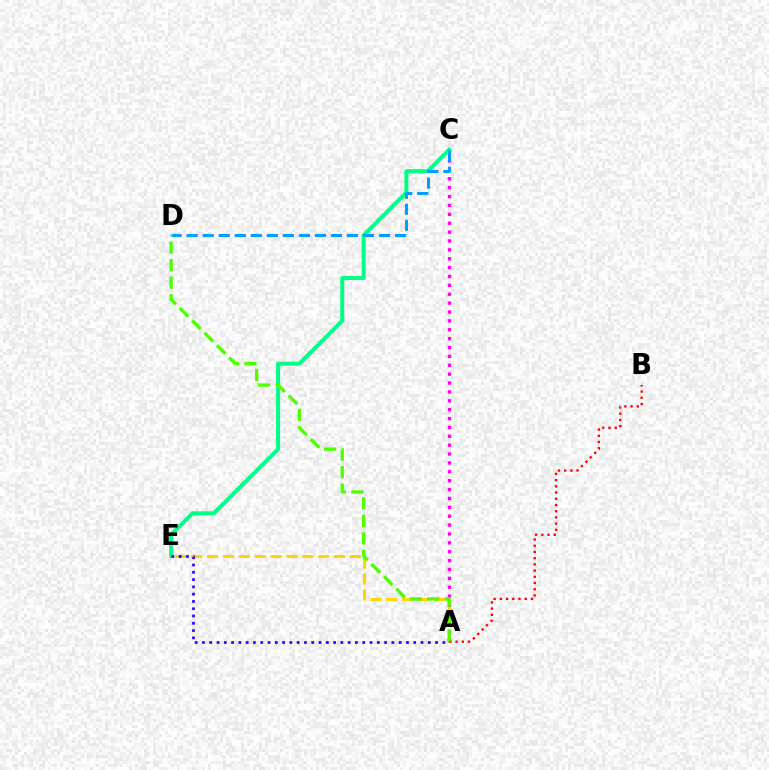{('A', 'E'): [{'color': '#ffd500', 'line_style': 'dashed', 'thickness': 2.16}, {'color': '#3700ff', 'line_style': 'dotted', 'thickness': 1.98}], ('A', 'C'): [{'color': '#ff00ed', 'line_style': 'dotted', 'thickness': 2.41}], ('A', 'B'): [{'color': '#ff0000', 'line_style': 'dotted', 'thickness': 1.69}], ('C', 'E'): [{'color': '#00ff86', 'line_style': 'solid', 'thickness': 2.86}], ('C', 'D'): [{'color': '#009eff', 'line_style': 'dashed', 'thickness': 2.18}], ('A', 'D'): [{'color': '#4fff00', 'line_style': 'dashed', 'thickness': 2.38}]}